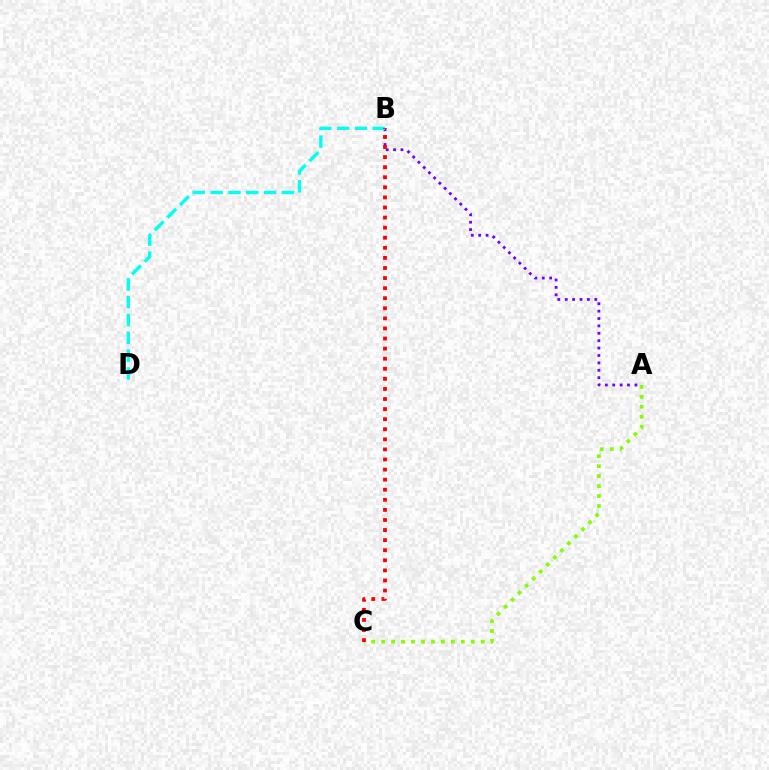{('A', 'C'): [{'color': '#84ff00', 'line_style': 'dotted', 'thickness': 2.71}], ('A', 'B'): [{'color': '#7200ff', 'line_style': 'dotted', 'thickness': 2.01}], ('B', 'D'): [{'color': '#00fff6', 'line_style': 'dashed', 'thickness': 2.42}], ('B', 'C'): [{'color': '#ff0000', 'line_style': 'dotted', 'thickness': 2.74}]}